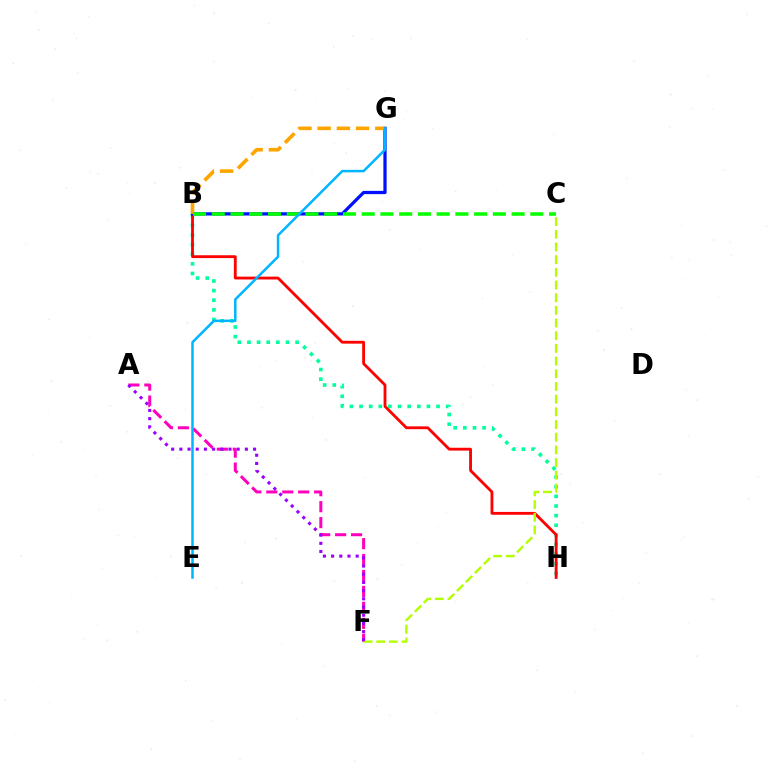{('B', 'H'): [{'color': '#00ff9d', 'line_style': 'dotted', 'thickness': 2.62}, {'color': '#ff0000', 'line_style': 'solid', 'thickness': 2.03}], ('B', 'G'): [{'color': '#0010ff', 'line_style': 'solid', 'thickness': 2.34}, {'color': '#ffa500', 'line_style': 'dashed', 'thickness': 2.61}], ('A', 'F'): [{'color': '#ff00bd', 'line_style': 'dashed', 'thickness': 2.17}, {'color': '#9b00ff', 'line_style': 'dotted', 'thickness': 2.22}], ('C', 'F'): [{'color': '#b3ff00', 'line_style': 'dashed', 'thickness': 1.72}], ('B', 'C'): [{'color': '#08ff00', 'line_style': 'dashed', 'thickness': 2.55}], ('E', 'G'): [{'color': '#00b5ff', 'line_style': 'solid', 'thickness': 1.8}]}